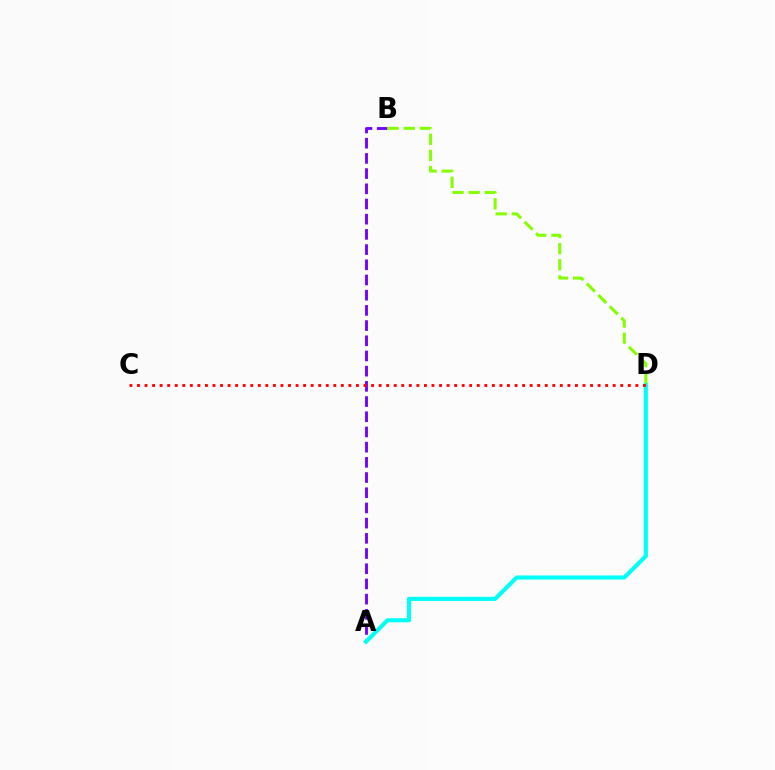{('A', 'B'): [{'color': '#7200ff', 'line_style': 'dashed', 'thickness': 2.06}], ('A', 'D'): [{'color': '#00fff6', 'line_style': 'solid', 'thickness': 2.97}], ('B', 'D'): [{'color': '#84ff00', 'line_style': 'dashed', 'thickness': 2.19}], ('C', 'D'): [{'color': '#ff0000', 'line_style': 'dotted', 'thickness': 2.05}]}